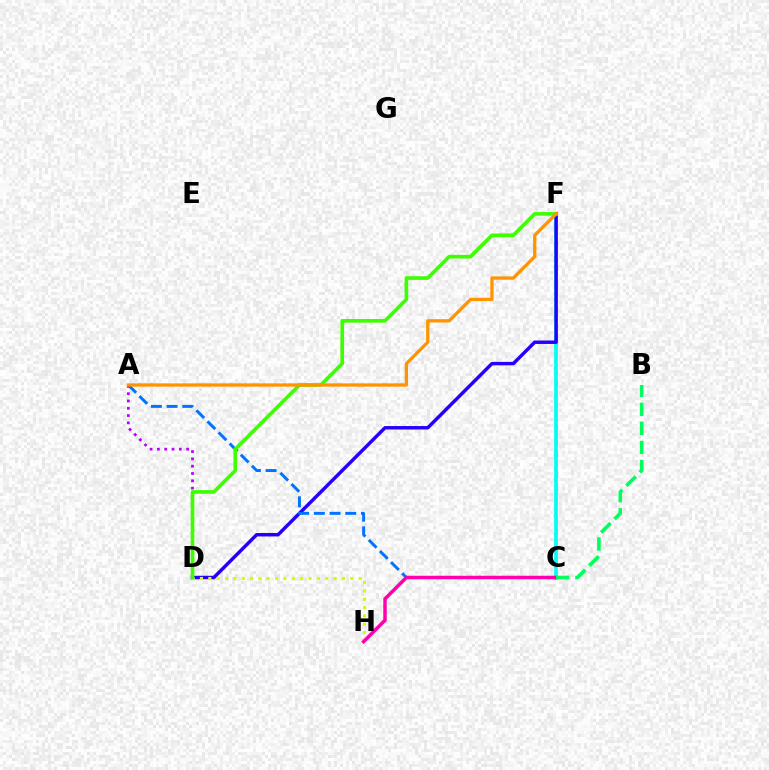{('C', 'F'): [{'color': '#ff0000', 'line_style': 'dashed', 'thickness': 1.63}, {'color': '#00fff6', 'line_style': 'solid', 'thickness': 2.66}], ('D', 'F'): [{'color': '#2500ff', 'line_style': 'solid', 'thickness': 2.49}, {'color': '#3dff00', 'line_style': 'solid', 'thickness': 2.63}], ('A', 'C'): [{'color': '#0074ff', 'line_style': 'dashed', 'thickness': 2.13}], ('D', 'H'): [{'color': '#d1ff00', 'line_style': 'dotted', 'thickness': 2.27}], ('C', 'H'): [{'color': '#ff00ac', 'line_style': 'solid', 'thickness': 2.51}], ('A', 'D'): [{'color': '#b900ff', 'line_style': 'dotted', 'thickness': 1.98}], ('A', 'F'): [{'color': '#ff9400', 'line_style': 'solid', 'thickness': 2.37}], ('B', 'C'): [{'color': '#00ff5c', 'line_style': 'dashed', 'thickness': 2.59}]}